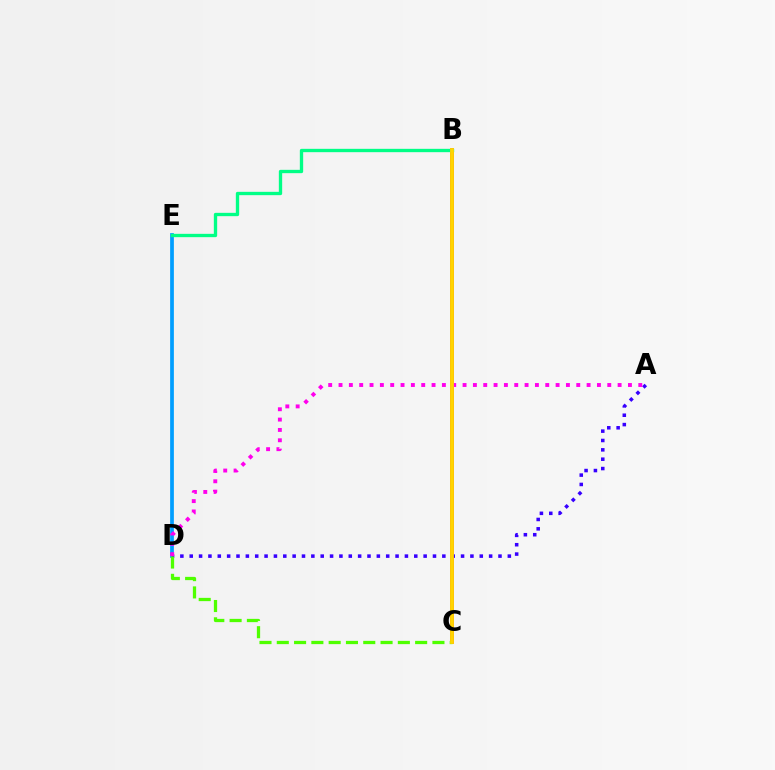{('D', 'E'): [{'color': '#009eff', 'line_style': 'solid', 'thickness': 2.68}], ('B', 'C'): [{'color': '#ff0000', 'line_style': 'solid', 'thickness': 2.54}, {'color': '#ffd500', 'line_style': 'solid', 'thickness': 2.74}], ('A', 'D'): [{'color': '#3700ff', 'line_style': 'dotted', 'thickness': 2.54}, {'color': '#ff00ed', 'line_style': 'dotted', 'thickness': 2.81}], ('C', 'D'): [{'color': '#4fff00', 'line_style': 'dashed', 'thickness': 2.35}], ('B', 'E'): [{'color': '#00ff86', 'line_style': 'solid', 'thickness': 2.4}]}